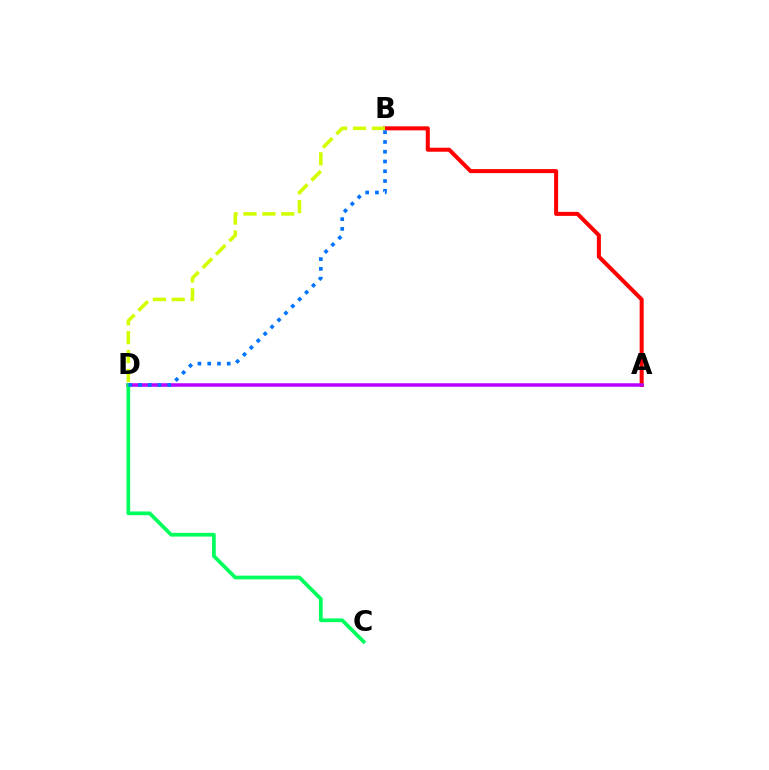{('A', 'B'): [{'color': '#ff0000', 'line_style': 'solid', 'thickness': 2.89}], ('A', 'D'): [{'color': '#b900ff', 'line_style': 'solid', 'thickness': 2.52}], ('C', 'D'): [{'color': '#00ff5c', 'line_style': 'solid', 'thickness': 2.69}], ('B', 'D'): [{'color': '#d1ff00', 'line_style': 'dashed', 'thickness': 2.57}, {'color': '#0074ff', 'line_style': 'dotted', 'thickness': 2.65}]}